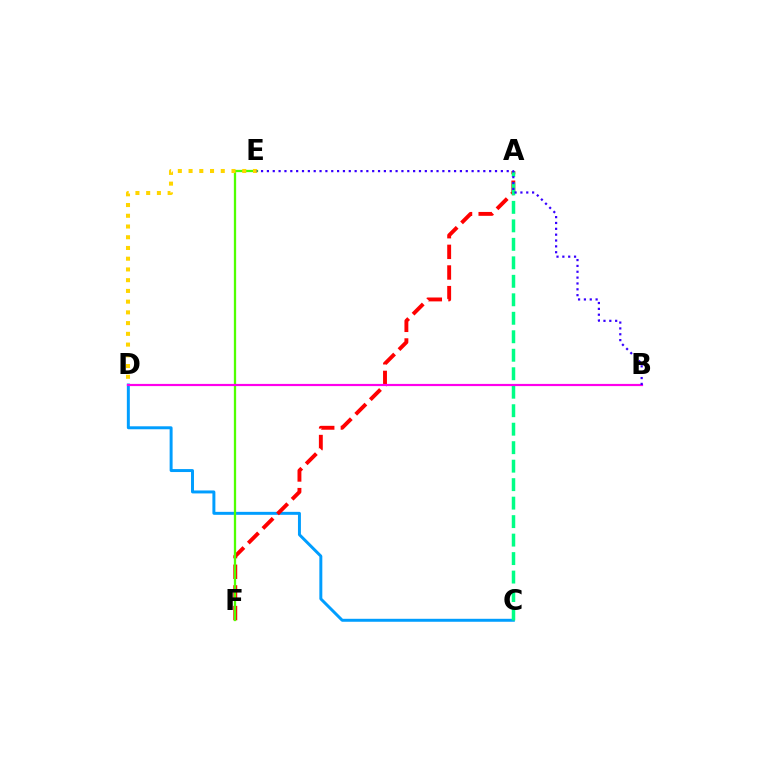{('C', 'D'): [{'color': '#009eff', 'line_style': 'solid', 'thickness': 2.13}], ('A', 'F'): [{'color': '#ff0000', 'line_style': 'dashed', 'thickness': 2.8}], ('A', 'C'): [{'color': '#00ff86', 'line_style': 'dashed', 'thickness': 2.51}], ('E', 'F'): [{'color': '#4fff00', 'line_style': 'solid', 'thickness': 1.65}], ('D', 'E'): [{'color': '#ffd500', 'line_style': 'dotted', 'thickness': 2.92}], ('B', 'D'): [{'color': '#ff00ed', 'line_style': 'solid', 'thickness': 1.58}], ('B', 'E'): [{'color': '#3700ff', 'line_style': 'dotted', 'thickness': 1.59}]}